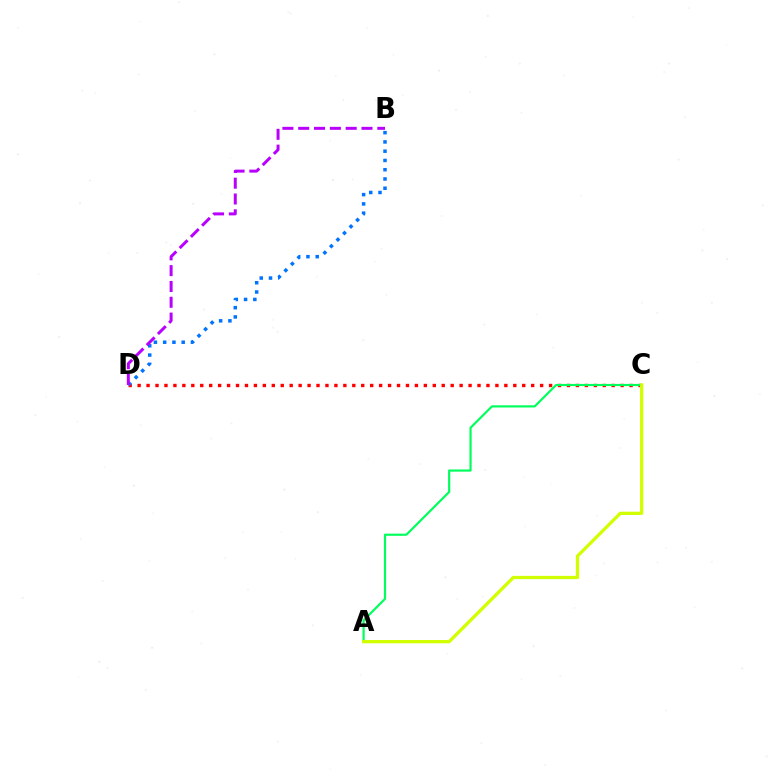{('C', 'D'): [{'color': '#ff0000', 'line_style': 'dotted', 'thickness': 2.43}], ('B', 'D'): [{'color': '#0074ff', 'line_style': 'dotted', 'thickness': 2.52}, {'color': '#b900ff', 'line_style': 'dashed', 'thickness': 2.15}], ('A', 'C'): [{'color': '#00ff5c', 'line_style': 'solid', 'thickness': 1.57}, {'color': '#d1ff00', 'line_style': 'solid', 'thickness': 2.35}]}